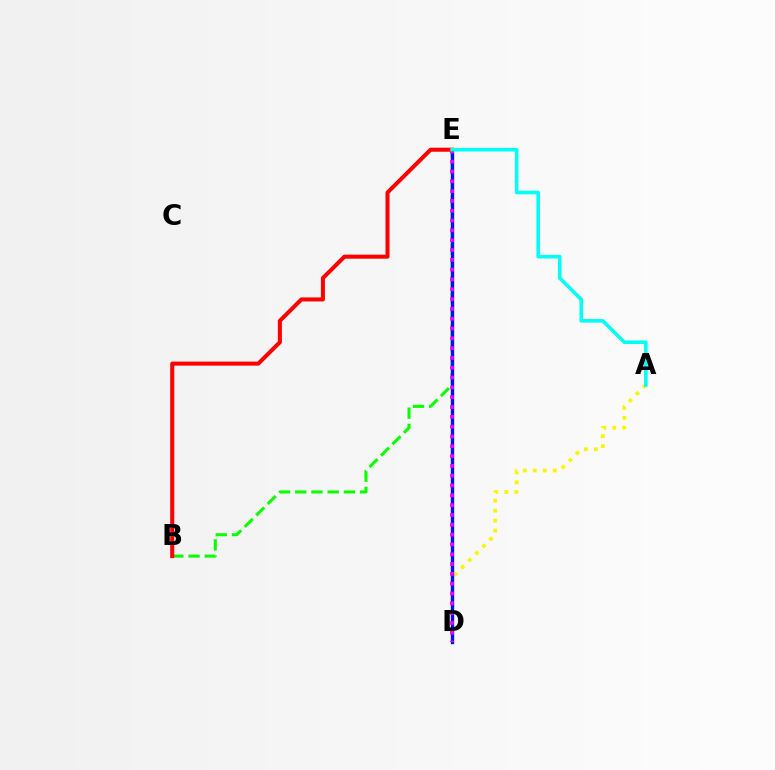{('A', 'D'): [{'color': '#fcf500', 'line_style': 'dotted', 'thickness': 2.71}], ('B', 'E'): [{'color': '#08ff00', 'line_style': 'dashed', 'thickness': 2.2}, {'color': '#ff0000', 'line_style': 'solid', 'thickness': 2.91}], ('D', 'E'): [{'color': '#0010ff', 'line_style': 'solid', 'thickness': 2.42}, {'color': '#ee00ff', 'line_style': 'dotted', 'thickness': 2.67}], ('A', 'E'): [{'color': '#00fff6', 'line_style': 'solid', 'thickness': 2.59}]}